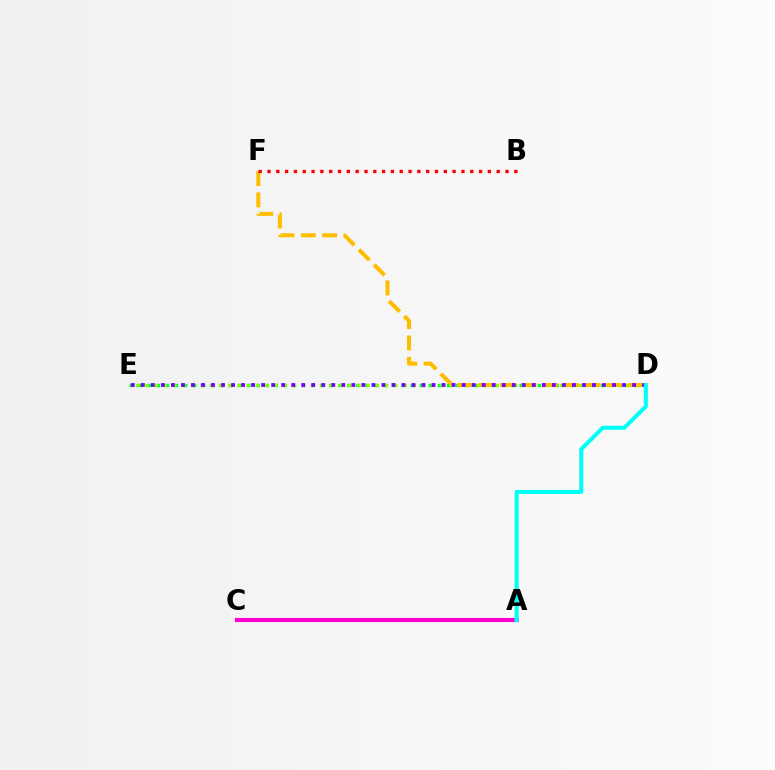{('A', 'C'): [{'color': '#004bff', 'line_style': 'dashed', 'thickness': 2.13}, {'color': '#ff00cf', 'line_style': 'solid', 'thickness': 2.96}], ('D', 'E'): [{'color': '#00ff39', 'line_style': 'dotted', 'thickness': 2.46}, {'color': '#84ff00', 'line_style': 'dotted', 'thickness': 2.51}, {'color': '#7200ff', 'line_style': 'dotted', 'thickness': 2.72}], ('D', 'F'): [{'color': '#ffbd00', 'line_style': 'dashed', 'thickness': 2.9}], ('B', 'F'): [{'color': '#ff0000', 'line_style': 'dotted', 'thickness': 2.4}], ('A', 'D'): [{'color': '#00fff6', 'line_style': 'solid', 'thickness': 2.9}]}